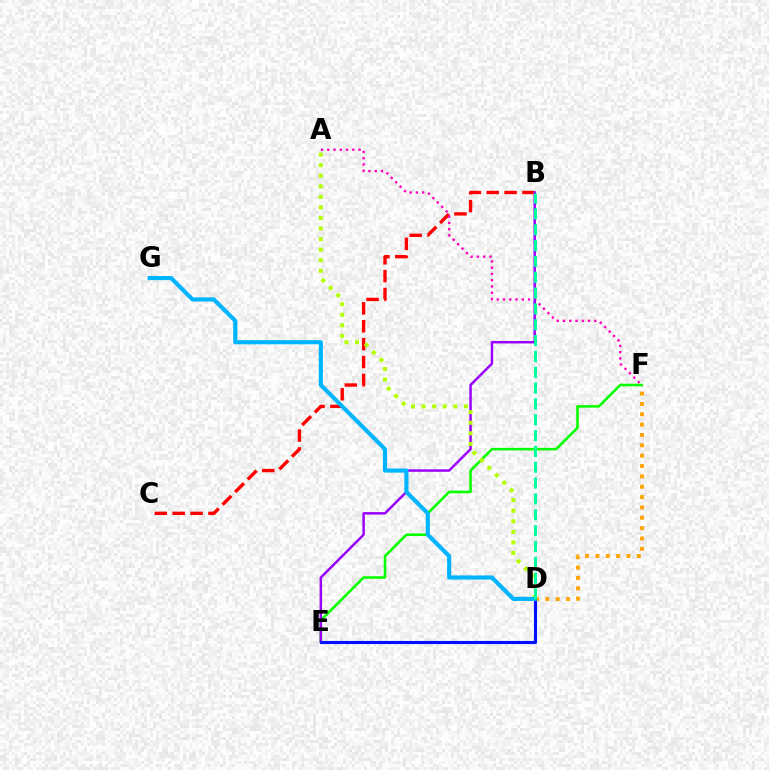{('B', 'C'): [{'color': '#ff0000', 'line_style': 'dashed', 'thickness': 2.43}], ('D', 'F'): [{'color': '#ffa500', 'line_style': 'dotted', 'thickness': 2.81}], ('A', 'F'): [{'color': '#ff00bd', 'line_style': 'dotted', 'thickness': 1.7}], ('E', 'F'): [{'color': '#08ff00', 'line_style': 'solid', 'thickness': 1.86}], ('B', 'E'): [{'color': '#9b00ff', 'line_style': 'solid', 'thickness': 1.78}], ('A', 'D'): [{'color': '#b3ff00', 'line_style': 'dotted', 'thickness': 2.87}], ('D', 'E'): [{'color': '#0010ff', 'line_style': 'solid', 'thickness': 2.24}], ('D', 'G'): [{'color': '#00b5ff', 'line_style': 'solid', 'thickness': 2.98}], ('B', 'D'): [{'color': '#00ff9d', 'line_style': 'dashed', 'thickness': 2.15}]}